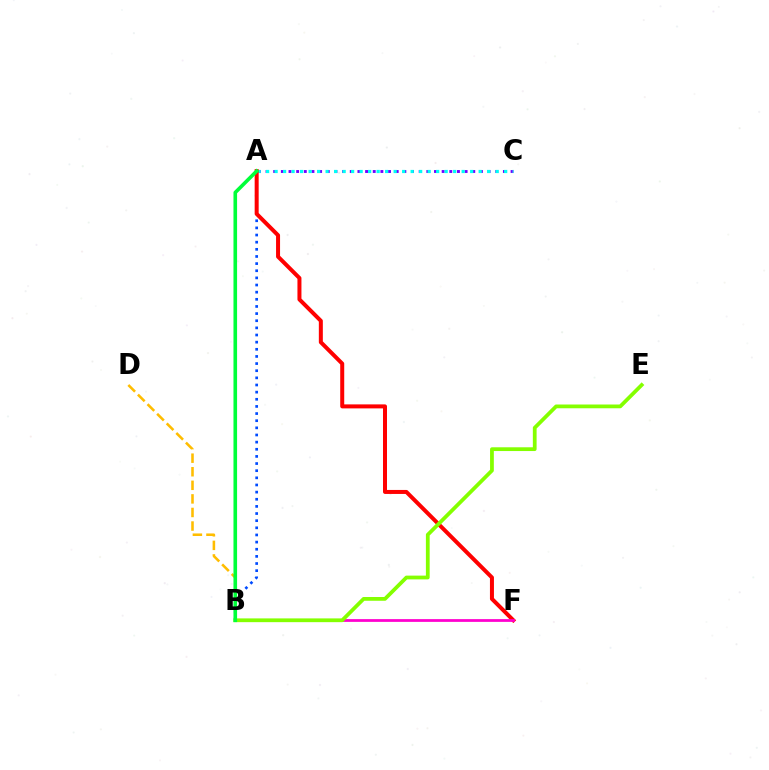{('A', 'B'): [{'color': '#004bff', 'line_style': 'dotted', 'thickness': 1.94}, {'color': '#00ff39', 'line_style': 'solid', 'thickness': 2.61}], ('A', 'C'): [{'color': '#7200ff', 'line_style': 'dotted', 'thickness': 2.08}, {'color': '#00fff6', 'line_style': 'dotted', 'thickness': 2.31}], ('A', 'F'): [{'color': '#ff0000', 'line_style': 'solid', 'thickness': 2.88}], ('B', 'F'): [{'color': '#ff00cf', 'line_style': 'solid', 'thickness': 1.98}], ('B', 'E'): [{'color': '#84ff00', 'line_style': 'solid', 'thickness': 2.71}], ('B', 'D'): [{'color': '#ffbd00', 'line_style': 'dashed', 'thickness': 1.84}]}